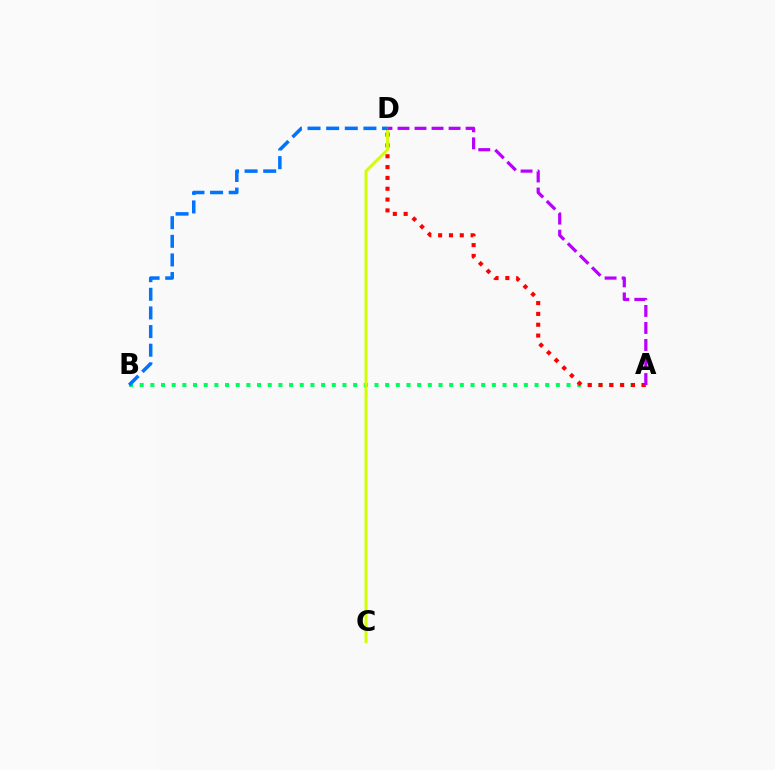{('A', 'B'): [{'color': '#00ff5c', 'line_style': 'dotted', 'thickness': 2.9}], ('A', 'D'): [{'color': '#ff0000', 'line_style': 'dotted', 'thickness': 2.94}, {'color': '#b900ff', 'line_style': 'dashed', 'thickness': 2.31}], ('C', 'D'): [{'color': '#d1ff00', 'line_style': 'solid', 'thickness': 2.08}], ('B', 'D'): [{'color': '#0074ff', 'line_style': 'dashed', 'thickness': 2.53}]}